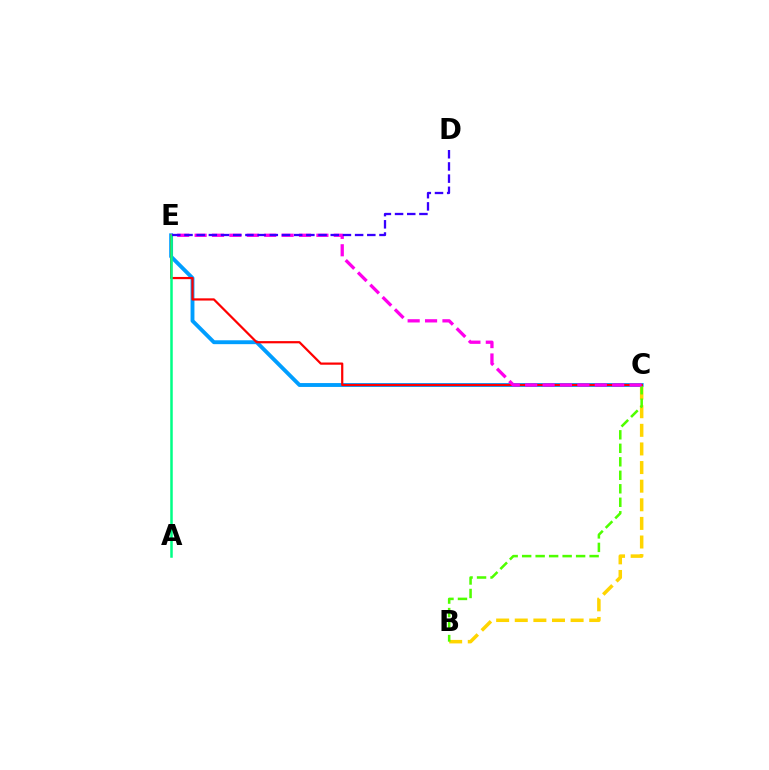{('C', 'E'): [{'color': '#009eff', 'line_style': 'solid', 'thickness': 2.79}, {'color': '#ff0000', 'line_style': 'solid', 'thickness': 1.59}, {'color': '#ff00ed', 'line_style': 'dashed', 'thickness': 2.36}], ('B', 'C'): [{'color': '#ffd500', 'line_style': 'dashed', 'thickness': 2.53}, {'color': '#4fff00', 'line_style': 'dashed', 'thickness': 1.83}], ('A', 'E'): [{'color': '#00ff86', 'line_style': 'solid', 'thickness': 1.8}], ('D', 'E'): [{'color': '#3700ff', 'line_style': 'dashed', 'thickness': 1.66}]}